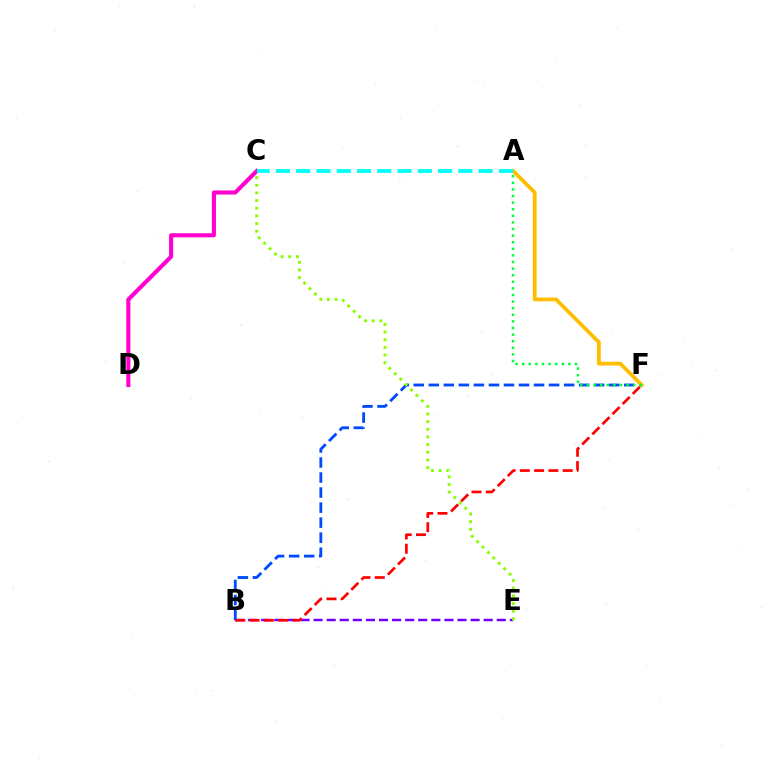{('B', 'E'): [{'color': '#7200ff', 'line_style': 'dashed', 'thickness': 1.78}], ('B', 'F'): [{'color': '#004bff', 'line_style': 'dashed', 'thickness': 2.04}, {'color': '#ff0000', 'line_style': 'dashed', 'thickness': 1.94}], ('A', 'F'): [{'color': '#ffbd00', 'line_style': 'solid', 'thickness': 2.73}, {'color': '#00ff39', 'line_style': 'dotted', 'thickness': 1.79}], ('C', 'D'): [{'color': '#ff00cf', 'line_style': 'solid', 'thickness': 2.94}], ('C', 'E'): [{'color': '#84ff00', 'line_style': 'dotted', 'thickness': 2.08}], ('A', 'C'): [{'color': '#00fff6', 'line_style': 'dashed', 'thickness': 2.75}]}